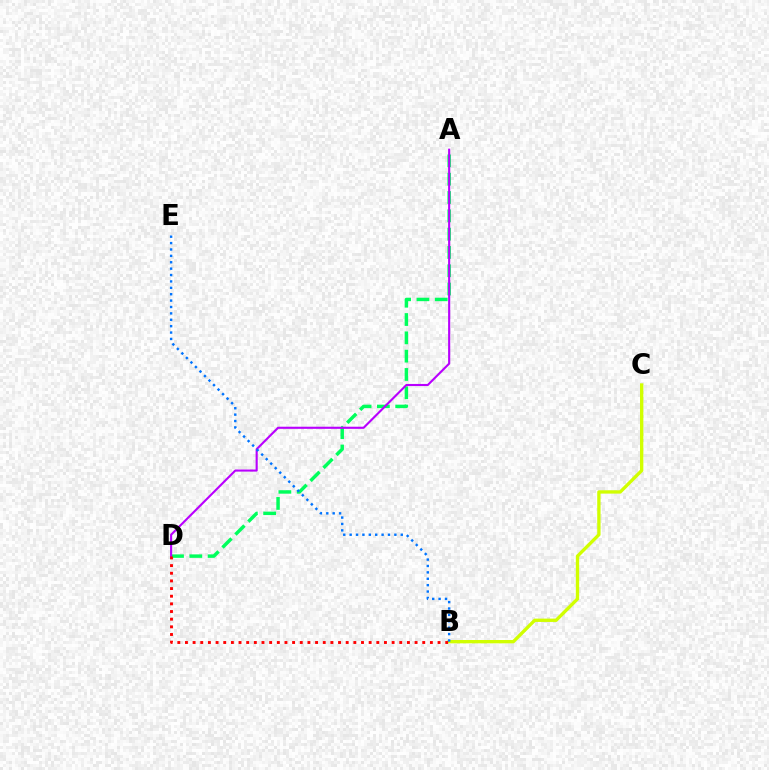{('A', 'D'): [{'color': '#00ff5c', 'line_style': 'dashed', 'thickness': 2.49}, {'color': '#b900ff', 'line_style': 'solid', 'thickness': 1.52}], ('B', 'C'): [{'color': '#d1ff00', 'line_style': 'solid', 'thickness': 2.4}], ('B', 'D'): [{'color': '#ff0000', 'line_style': 'dotted', 'thickness': 2.08}], ('B', 'E'): [{'color': '#0074ff', 'line_style': 'dotted', 'thickness': 1.74}]}